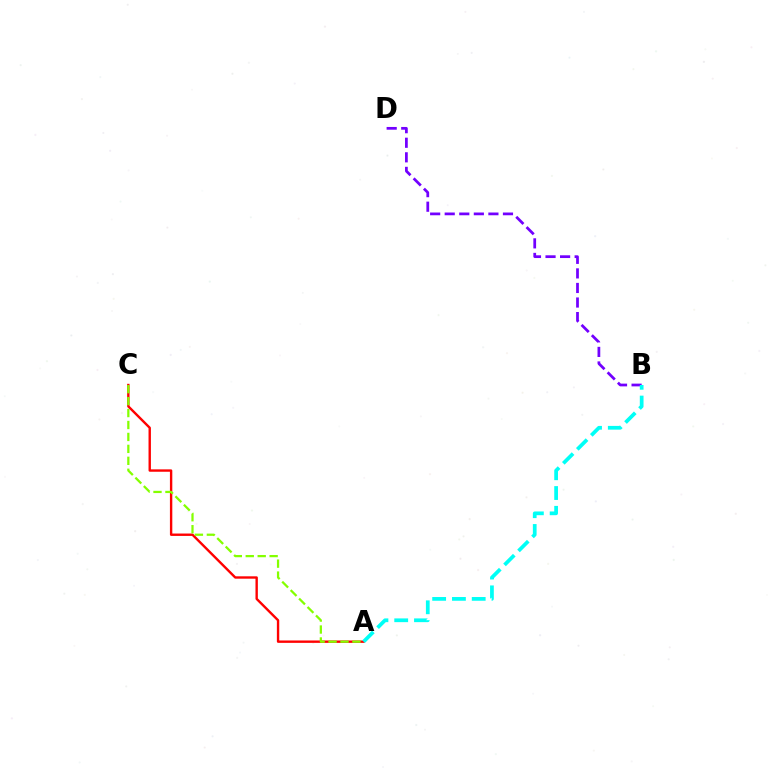{('A', 'C'): [{'color': '#ff0000', 'line_style': 'solid', 'thickness': 1.72}, {'color': '#84ff00', 'line_style': 'dashed', 'thickness': 1.62}], ('B', 'D'): [{'color': '#7200ff', 'line_style': 'dashed', 'thickness': 1.98}], ('A', 'B'): [{'color': '#00fff6', 'line_style': 'dashed', 'thickness': 2.69}]}